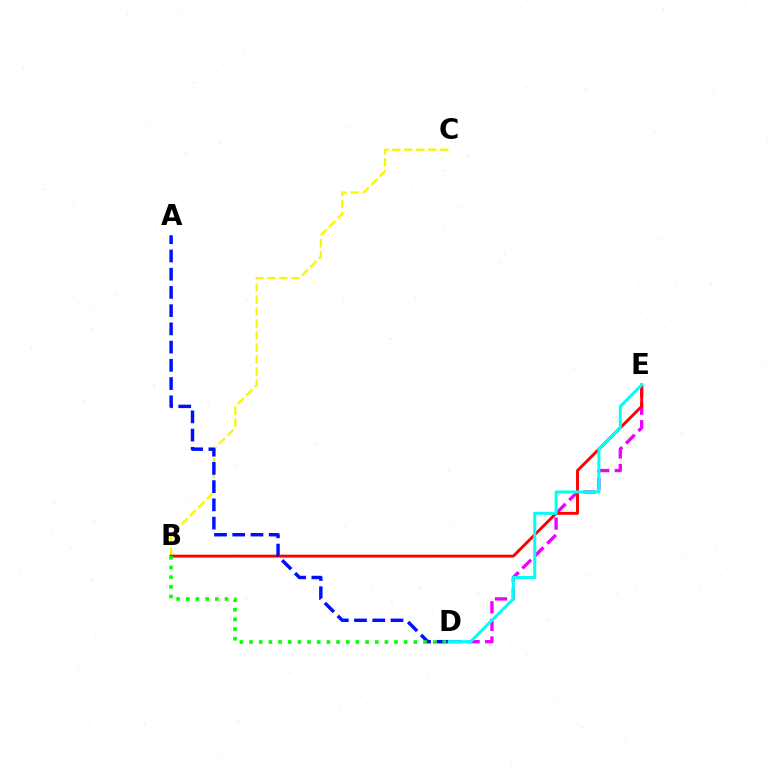{('D', 'E'): [{'color': '#ee00ff', 'line_style': 'dashed', 'thickness': 2.38}, {'color': '#00fff6', 'line_style': 'solid', 'thickness': 2.16}], ('B', 'C'): [{'color': '#fcf500', 'line_style': 'dashed', 'thickness': 1.63}], ('B', 'E'): [{'color': '#ff0000', 'line_style': 'solid', 'thickness': 2.08}], ('A', 'D'): [{'color': '#0010ff', 'line_style': 'dashed', 'thickness': 2.48}], ('B', 'D'): [{'color': '#08ff00', 'line_style': 'dotted', 'thickness': 2.63}]}